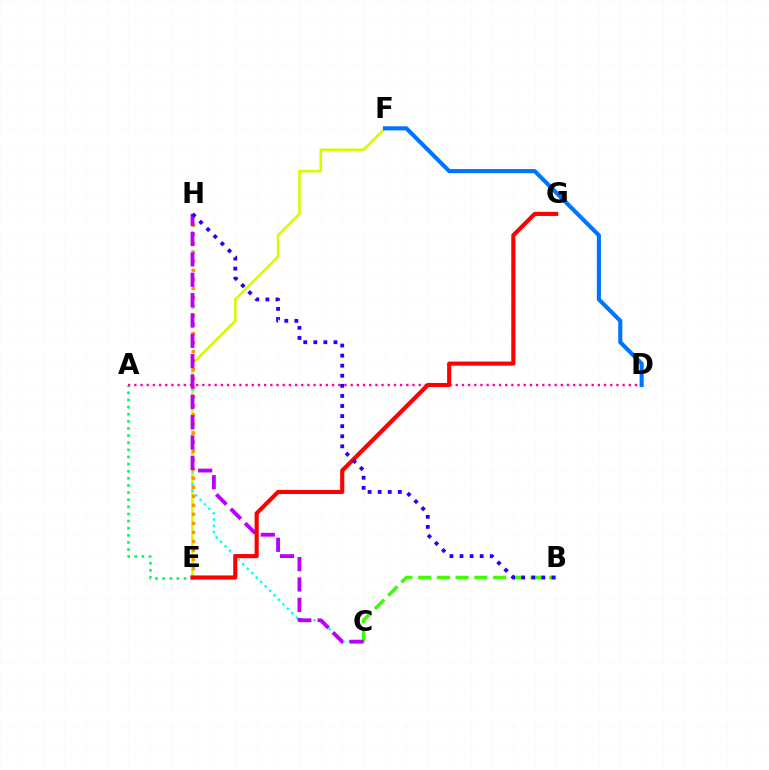{('B', 'C'): [{'color': '#3dff00', 'line_style': 'dashed', 'thickness': 2.54}], ('E', 'F'): [{'color': '#d1ff00', 'line_style': 'solid', 'thickness': 1.87}], ('A', 'E'): [{'color': '#00ff5c', 'line_style': 'dotted', 'thickness': 1.94}], ('C', 'H'): [{'color': '#00fff6', 'line_style': 'dotted', 'thickness': 1.71}, {'color': '#b900ff', 'line_style': 'dashed', 'thickness': 2.76}], ('E', 'H'): [{'color': '#ff9400', 'line_style': 'dotted', 'thickness': 2.45}], ('A', 'D'): [{'color': '#ff00ac', 'line_style': 'dotted', 'thickness': 1.68}], ('D', 'F'): [{'color': '#0074ff', 'line_style': 'solid', 'thickness': 2.95}], ('E', 'G'): [{'color': '#ff0000', 'line_style': 'solid', 'thickness': 2.97}], ('B', 'H'): [{'color': '#2500ff', 'line_style': 'dotted', 'thickness': 2.74}]}